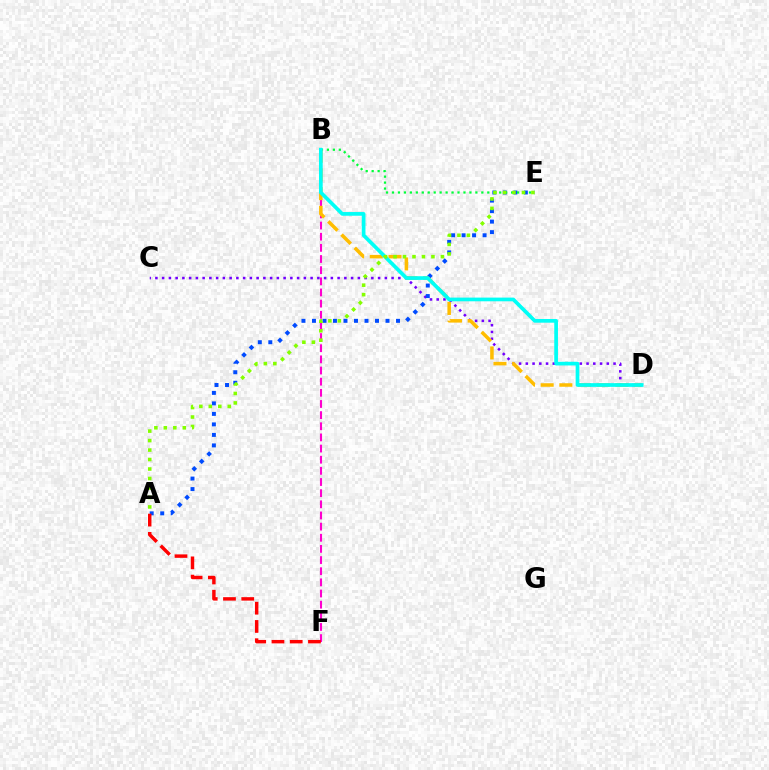{('C', 'D'): [{'color': '#7200ff', 'line_style': 'dotted', 'thickness': 1.83}], ('A', 'E'): [{'color': '#004bff', 'line_style': 'dotted', 'thickness': 2.85}, {'color': '#84ff00', 'line_style': 'dotted', 'thickness': 2.57}], ('B', 'E'): [{'color': '#00ff39', 'line_style': 'dotted', 'thickness': 1.62}], ('B', 'F'): [{'color': '#ff00cf', 'line_style': 'dashed', 'thickness': 1.51}], ('B', 'D'): [{'color': '#ffbd00', 'line_style': 'dashed', 'thickness': 2.54}, {'color': '#00fff6', 'line_style': 'solid', 'thickness': 2.66}], ('A', 'F'): [{'color': '#ff0000', 'line_style': 'dashed', 'thickness': 2.48}]}